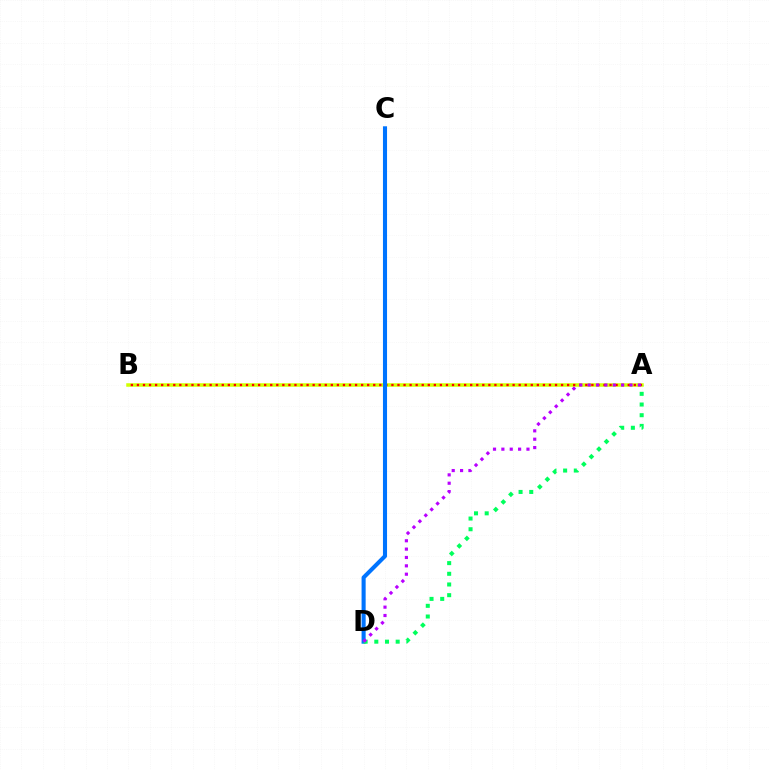{('A', 'B'): [{'color': '#d1ff00', 'line_style': 'solid', 'thickness': 2.53}, {'color': '#ff0000', 'line_style': 'dotted', 'thickness': 1.65}], ('C', 'D'): [{'color': '#0074ff', 'line_style': 'solid', 'thickness': 2.94}], ('A', 'D'): [{'color': '#00ff5c', 'line_style': 'dotted', 'thickness': 2.9}, {'color': '#b900ff', 'line_style': 'dotted', 'thickness': 2.27}]}